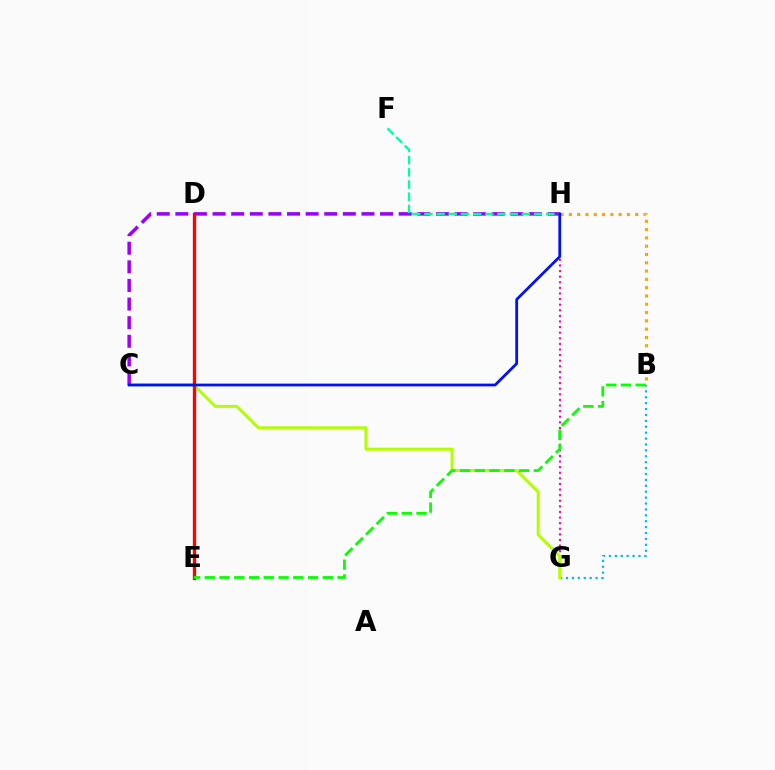{('B', 'G'): [{'color': '#00b5ff', 'line_style': 'dotted', 'thickness': 1.6}], ('B', 'H'): [{'color': '#ffa500', 'line_style': 'dotted', 'thickness': 2.25}], ('G', 'H'): [{'color': '#ff00bd', 'line_style': 'dotted', 'thickness': 1.52}], ('C', 'G'): [{'color': '#b3ff00', 'line_style': 'solid', 'thickness': 2.16}], ('C', 'H'): [{'color': '#9b00ff', 'line_style': 'dashed', 'thickness': 2.53}, {'color': '#0010ff', 'line_style': 'solid', 'thickness': 1.98}], ('D', 'E'): [{'color': '#ff0000', 'line_style': 'solid', 'thickness': 2.39}], ('F', 'H'): [{'color': '#00ff9d', 'line_style': 'dashed', 'thickness': 1.66}], ('B', 'E'): [{'color': '#08ff00', 'line_style': 'dashed', 'thickness': 2.0}]}